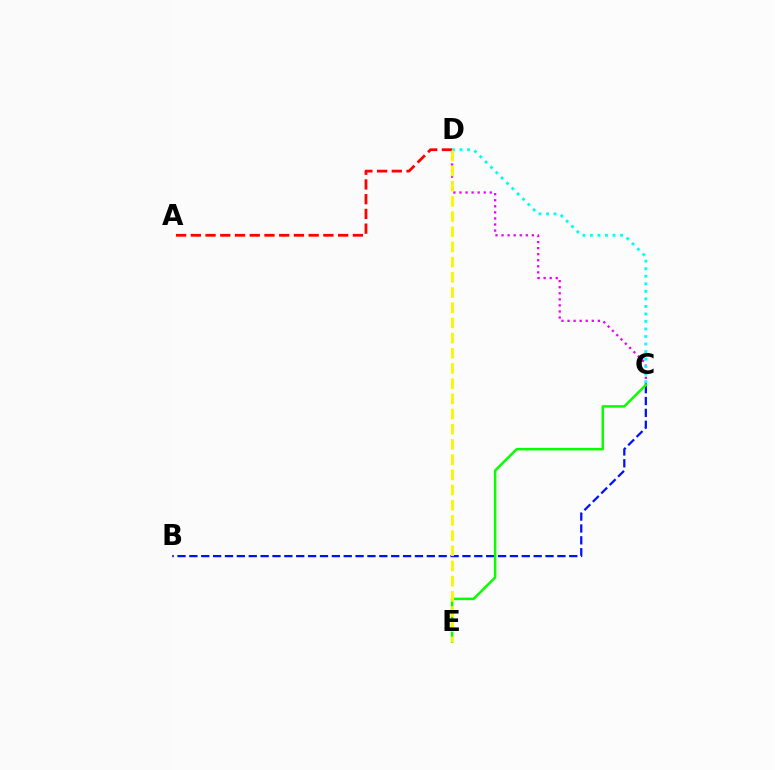{('C', 'D'): [{'color': '#ee00ff', 'line_style': 'dotted', 'thickness': 1.65}, {'color': '#00fff6', 'line_style': 'dotted', 'thickness': 2.05}], ('A', 'D'): [{'color': '#ff0000', 'line_style': 'dashed', 'thickness': 2.0}], ('B', 'C'): [{'color': '#0010ff', 'line_style': 'dashed', 'thickness': 1.61}], ('C', 'E'): [{'color': '#08ff00', 'line_style': 'solid', 'thickness': 1.8}], ('D', 'E'): [{'color': '#fcf500', 'line_style': 'dashed', 'thickness': 2.06}]}